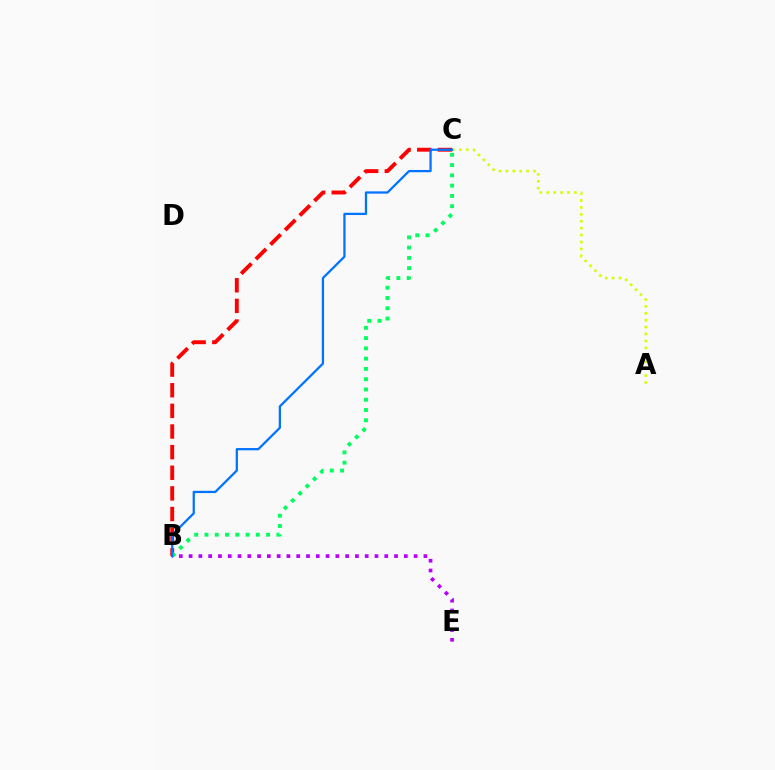{('B', 'C'): [{'color': '#ff0000', 'line_style': 'dashed', 'thickness': 2.8}, {'color': '#00ff5c', 'line_style': 'dotted', 'thickness': 2.79}, {'color': '#0074ff', 'line_style': 'solid', 'thickness': 1.63}], ('B', 'E'): [{'color': '#b900ff', 'line_style': 'dotted', 'thickness': 2.66}], ('A', 'C'): [{'color': '#d1ff00', 'line_style': 'dotted', 'thickness': 1.88}]}